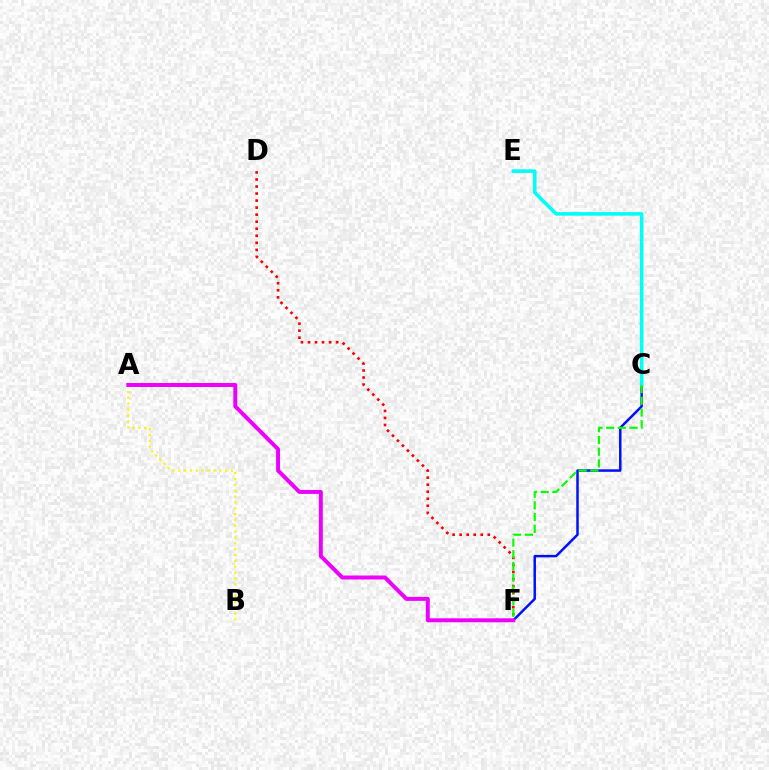{('D', 'F'): [{'color': '#ff0000', 'line_style': 'dotted', 'thickness': 1.91}], ('A', 'B'): [{'color': '#fcf500', 'line_style': 'dotted', 'thickness': 1.59}], ('C', 'F'): [{'color': '#0010ff', 'line_style': 'solid', 'thickness': 1.8}, {'color': '#08ff00', 'line_style': 'dashed', 'thickness': 1.59}], ('C', 'E'): [{'color': '#00fff6', 'line_style': 'solid', 'thickness': 2.56}], ('A', 'F'): [{'color': '#ee00ff', 'line_style': 'solid', 'thickness': 2.85}]}